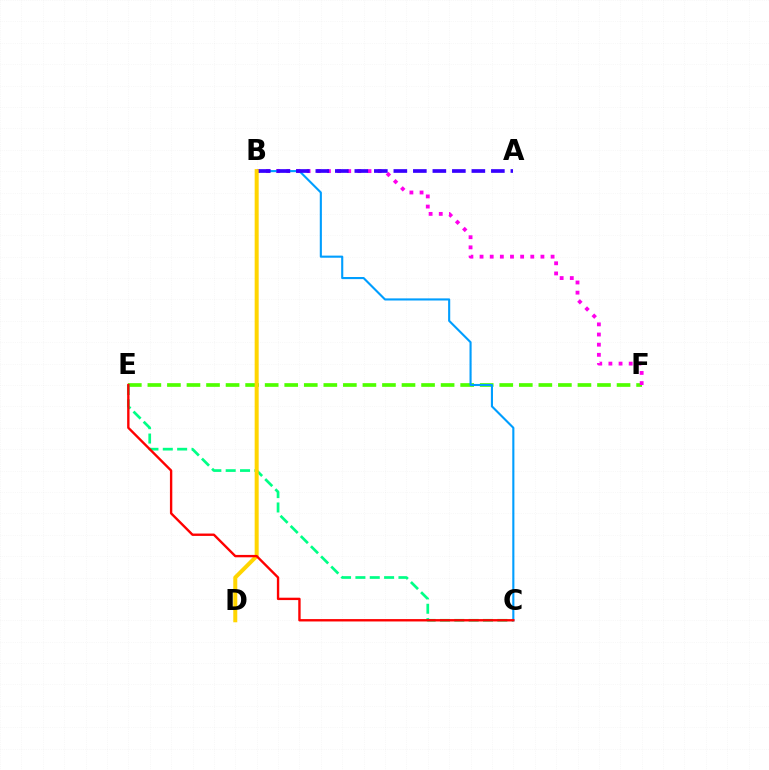{('E', 'F'): [{'color': '#4fff00', 'line_style': 'dashed', 'thickness': 2.66}], ('C', 'E'): [{'color': '#00ff86', 'line_style': 'dashed', 'thickness': 1.95}, {'color': '#ff0000', 'line_style': 'solid', 'thickness': 1.71}], ('B', 'F'): [{'color': '#ff00ed', 'line_style': 'dotted', 'thickness': 2.76}], ('B', 'C'): [{'color': '#009eff', 'line_style': 'solid', 'thickness': 1.52}], ('A', 'B'): [{'color': '#3700ff', 'line_style': 'dashed', 'thickness': 2.65}], ('B', 'D'): [{'color': '#ffd500', 'line_style': 'solid', 'thickness': 2.88}]}